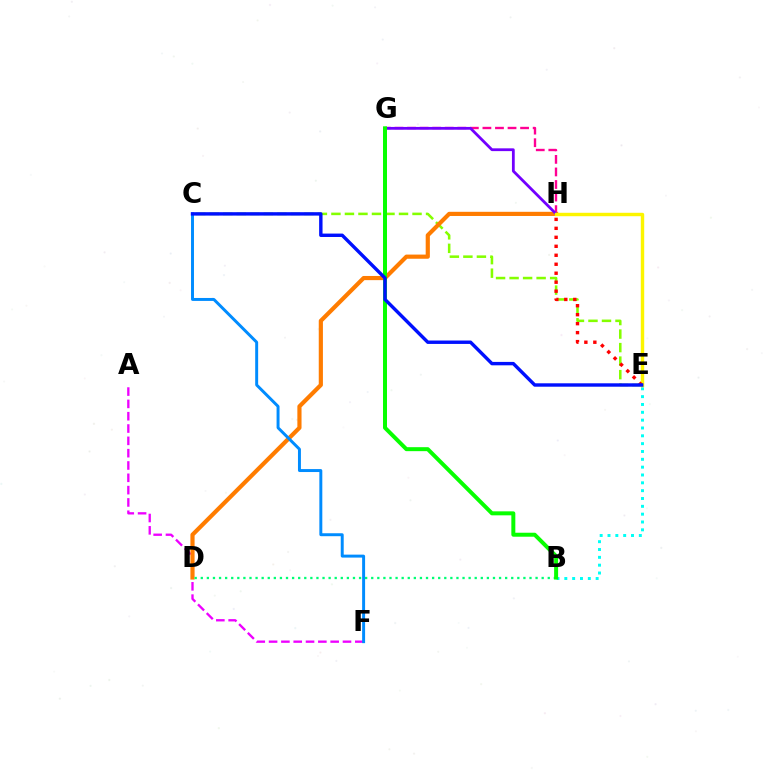{('C', 'E'): [{'color': '#84ff00', 'line_style': 'dashed', 'thickness': 1.84}, {'color': '#0010ff', 'line_style': 'solid', 'thickness': 2.45}], ('B', 'E'): [{'color': '#00fff6', 'line_style': 'dotted', 'thickness': 2.13}], ('A', 'F'): [{'color': '#ee00ff', 'line_style': 'dashed', 'thickness': 1.67}], ('G', 'H'): [{'color': '#ff0094', 'line_style': 'dashed', 'thickness': 1.71}, {'color': '#7200ff', 'line_style': 'solid', 'thickness': 2.0}], ('D', 'H'): [{'color': '#ff7c00', 'line_style': 'solid', 'thickness': 3.0}], ('B', 'D'): [{'color': '#00ff74', 'line_style': 'dotted', 'thickness': 1.65}], ('B', 'G'): [{'color': '#08ff00', 'line_style': 'solid', 'thickness': 2.87}], ('E', 'H'): [{'color': '#fcf500', 'line_style': 'solid', 'thickness': 2.46}, {'color': '#ff0000', 'line_style': 'dotted', 'thickness': 2.44}], ('C', 'F'): [{'color': '#008cff', 'line_style': 'solid', 'thickness': 2.13}]}